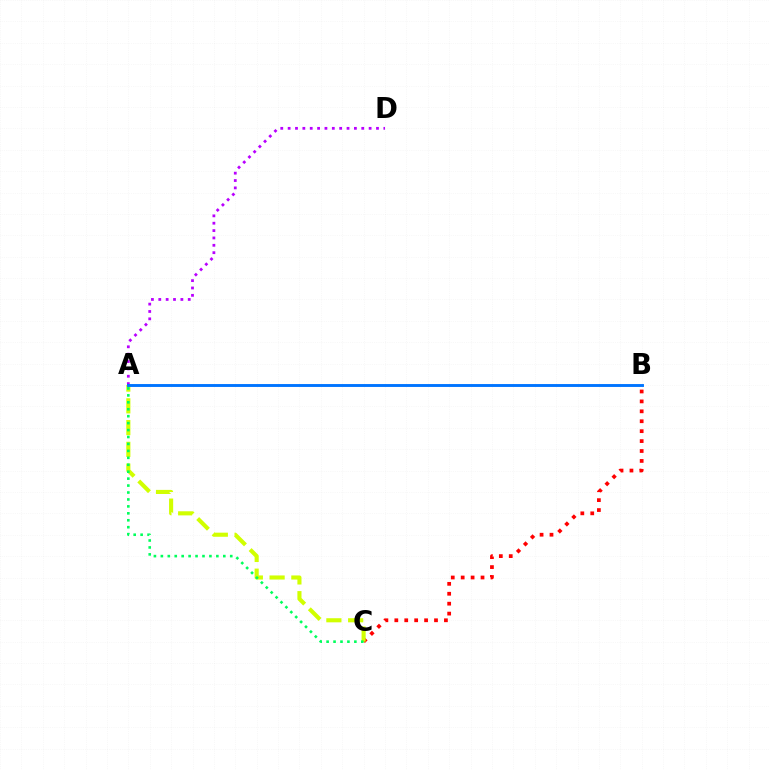{('B', 'C'): [{'color': '#ff0000', 'line_style': 'dotted', 'thickness': 2.7}], ('A', 'D'): [{'color': '#b900ff', 'line_style': 'dotted', 'thickness': 2.0}], ('A', 'C'): [{'color': '#d1ff00', 'line_style': 'dashed', 'thickness': 2.96}, {'color': '#00ff5c', 'line_style': 'dotted', 'thickness': 1.88}], ('A', 'B'): [{'color': '#0074ff', 'line_style': 'solid', 'thickness': 2.09}]}